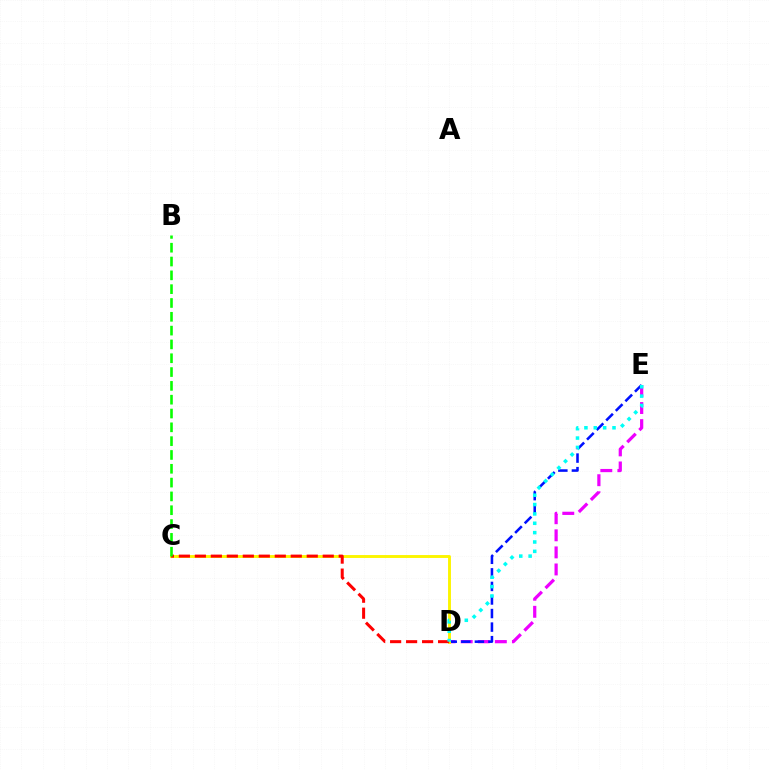{('D', 'E'): [{'color': '#ee00ff', 'line_style': 'dashed', 'thickness': 2.32}, {'color': '#0010ff', 'line_style': 'dashed', 'thickness': 1.84}, {'color': '#00fff6', 'line_style': 'dotted', 'thickness': 2.54}], ('C', 'D'): [{'color': '#fcf500', 'line_style': 'solid', 'thickness': 2.09}, {'color': '#ff0000', 'line_style': 'dashed', 'thickness': 2.17}], ('B', 'C'): [{'color': '#08ff00', 'line_style': 'dashed', 'thickness': 1.88}]}